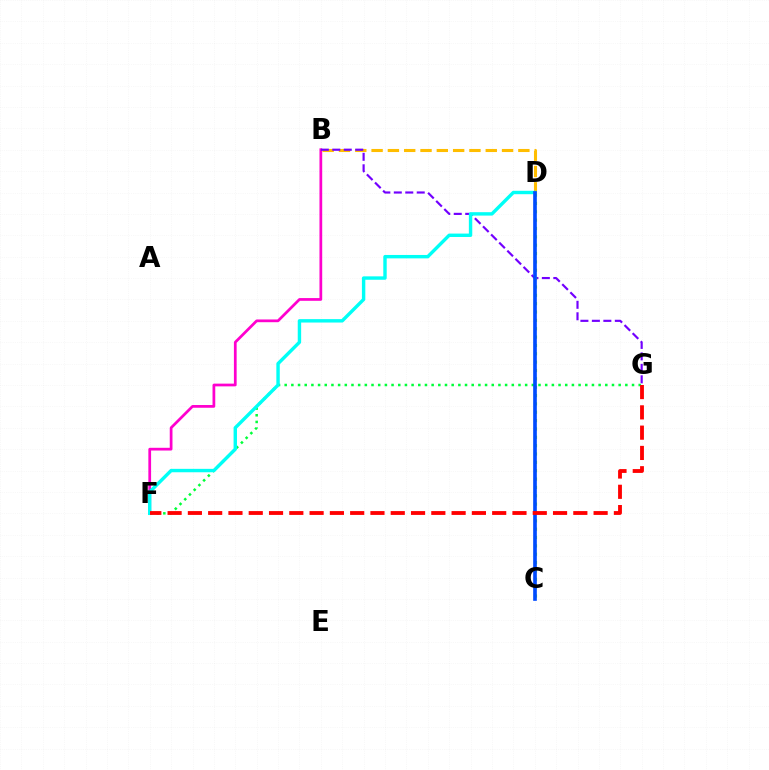{('B', 'F'): [{'color': '#ff00cf', 'line_style': 'solid', 'thickness': 1.97}], ('B', 'D'): [{'color': '#ffbd00', 'line_style': 'dashed', 'thickness': 2.22}], ('B', 'G'): [{'color': '#7200ff', 'line_style': 'dashed', 'thickness': 1.56}], ('F', 'G'): [{'color': '#00ff39', 'line_style': 'dotted', 'thickness': 1.81}, {'color': '#ff0000', 'line_style': 'dashed', 'thickness': 2.76}], ('C', 'D'): [{'color': '#84ff00', 'line_style': 'dotted', 'thickness': 2.27}, {'color': '#004bff', 'line_style': 'solid', 'thickness': 2.63}], ('D', 'F'): [{'color': '#00fff6', 'line_style': 'solid', 'thickness': 2.45}]}